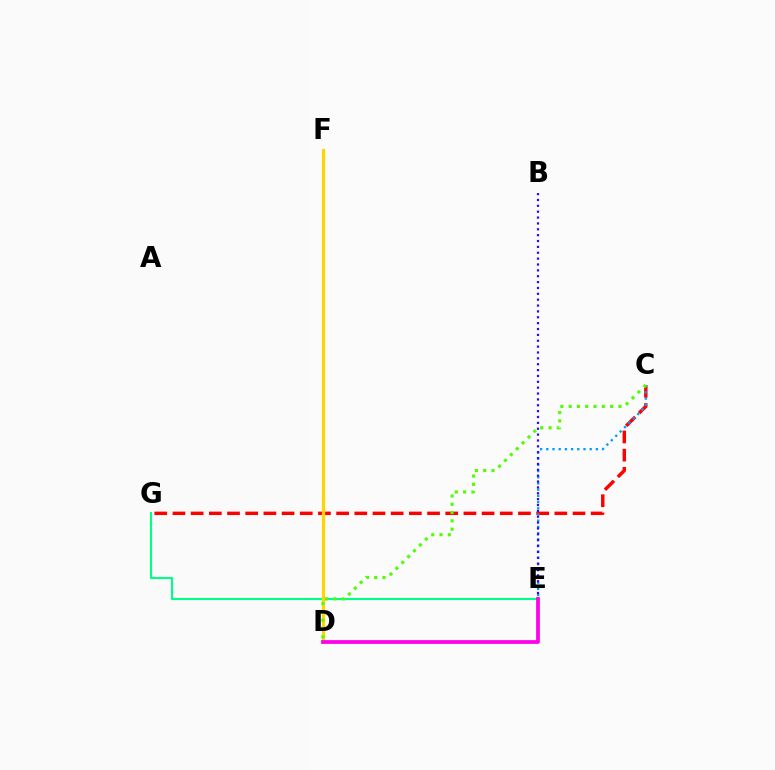{('C', 'G'): [{'color': '#ff0000', 'line_style': 'dashed', 'thickness': 2.47}], ('C', 'E'): [{'color': '#009eff', 'line_style': 'dotted', 'thickness': 1.68}], ('B', 'E'): [{'color': '#3700ff', 'line_style': 'dotted', 'thickness': 1.59}], ('E', 'G'): [{'color': '#00ff86', 'line_style': 'solid', 'thickness': 1.51}], ('D', 'F'): [{'color': '#ffd500', 'line_style': 'solid', 'thickness': 2.3}], ('D', 'E'): [{'color': '#ff00ed', 'line_style': 'solid', 'thickness': 2.7}], ('C', 'D'): [{'color': '#4fff00', 'line_style': 'dotted', 'thickness': 2.25}]}